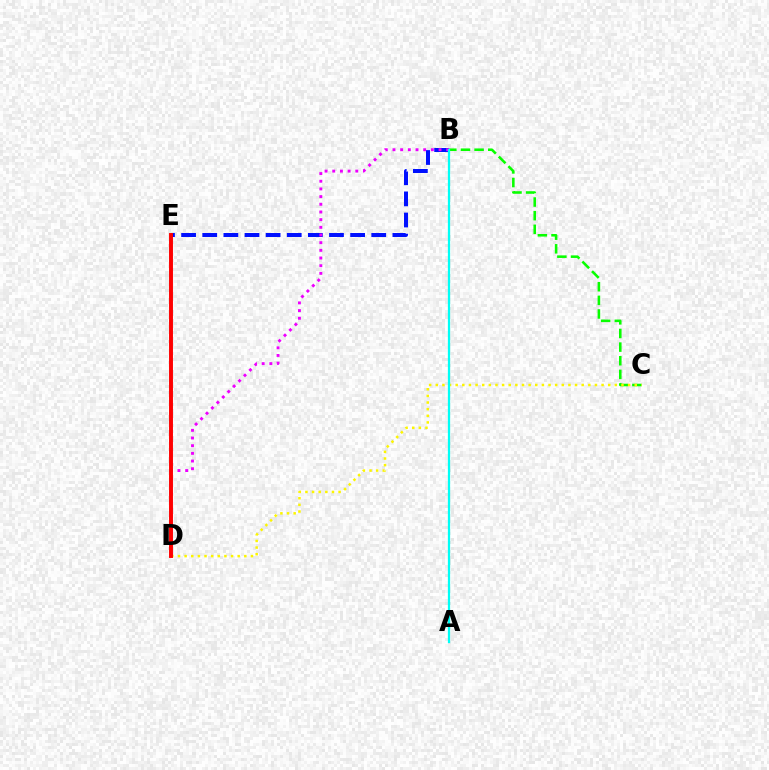{('B', 'C'): [{'color': '#08ff00', 'line_style': 'dashed', 'thickness': 1.85}], ('C', 'D'): [{'color': '#fcf500', 'line_style': 'dotted', 'thickness': 1.8}], ('B', 'E'): [{'color': '#0010ff', 'line_style': 'dashed', 'thickness': 2.87}], ('B', 'D'): [{'color': '#ee00ff', 'line_style': 'dotted', 'thickness': 2.09}], ('D', 'E'): [{'color': '#ff0000', 'line_style': 'solid', 'thickness': 2.82}], ('A', 'B'): [{'color': '#00fff6', 'line_style': 'solid', 'thickness': 1.62}]}